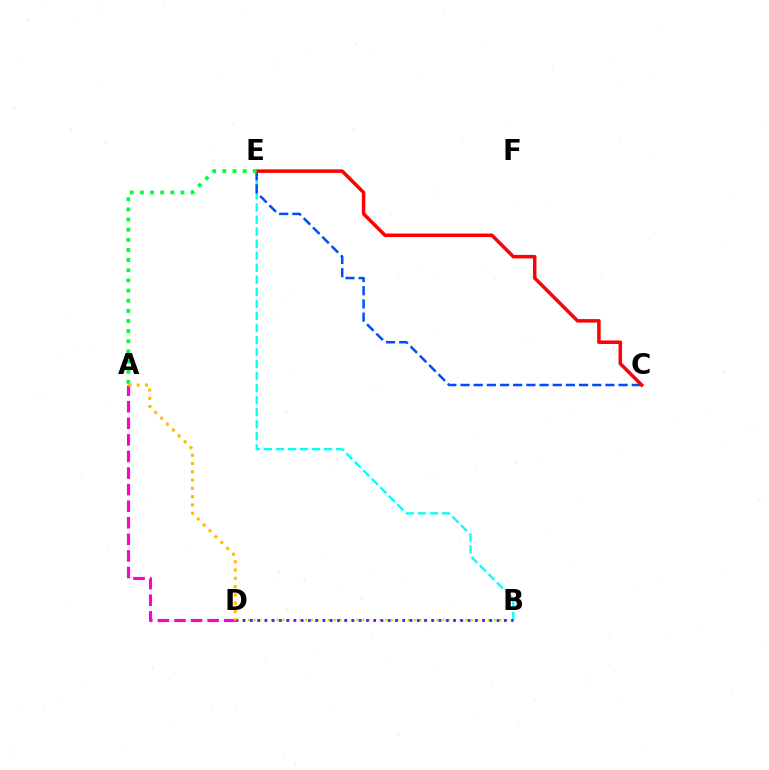{('B', 'E'): [{'color': '#00fff6', 'line_style': 'dashed', 'thickness': 1.64}], ('B', 'D'): [{'color': '#84ff00', 'line_style': 'dotted', 'thickness': 1.55}, {'color': '#7200ff', 'line_style': 'dotted', 'thickness': 1.97}], ('C', 'E'): [{'color': '#004bff', 'line_style': 'dashed', 'thickness': 1.79}, {'color': '#ff0000', 'line_style': 'solid', 'thickness': 2.52}], ('A', 'D'): [{'color': '#ff00cf', 'line_style': 'dashed', 'thickness': 2.25}, {'color': '#ffbd00', 'line_style': 'dotted', 'thickness': 2.25}], ('A', 'E'): [{'color': '#00ff39', 'line_style': 'dotted', 'thickness': 2.76}]}